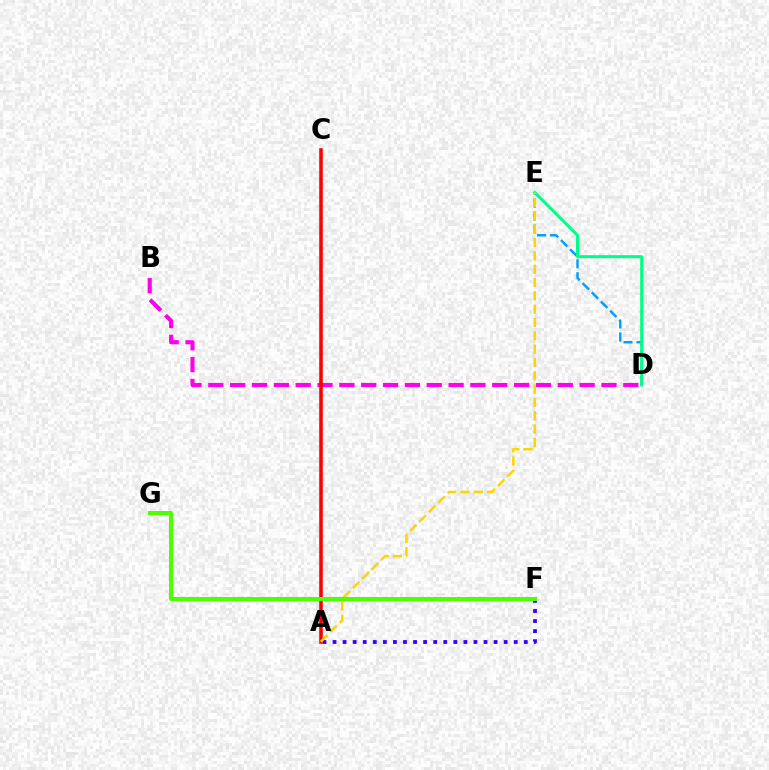{('D', 'E'): [{'color': '#009eff', 'line_style': 'dashed', 'thickness': 1.76}, {'color': '#00ff86', 'line_style': 'solid', 'thickness': 2.18}], ('B', 'D'): [{'color': '#ff00ed', 'line_style': 'dashed', 'thickness': 2.97}], ('A', 'F'): [{'color': '#3700ff', 'line_style': 'dotted', 'thickness': 2.73}], ('A', 'C'): [{'color': '#ff0000', 'line_style': 'solid', 'thickness': 2.57}], ('A', 'E'): [{'color': '#ffd500', 'line_style': 'dashed', 'thickness': 1.81}], ('F', 'G'): [{'color': '#4fff00', 'line_style': 'solid', 'thickness': 2.87}]}